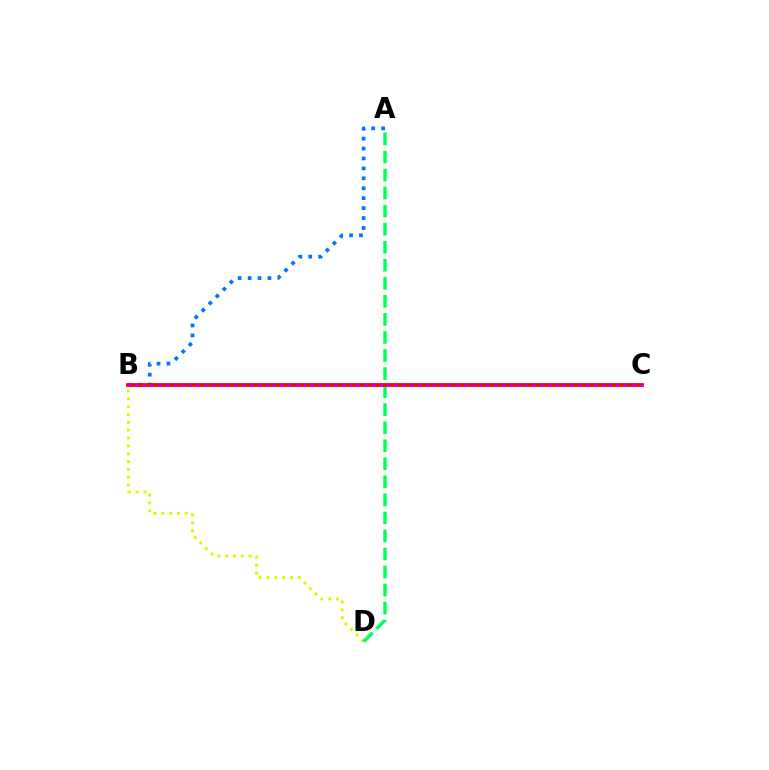{('B', 'D'): [{'color': '#d1ff00', 'line_style': 'dotted', 'thickness': 2.13}], ('A', 'D'): [{'color': '#00ff5c', 'line_style': 'dashed', 'thickness': 2.45}], ('A', 'B'): [{'color': '#0074ff', 'line_style': 'dotted', 'thickness': 2.7}], ('B', 'C'): [{'color': '#ff0000', 'line_style': 'solid', 'thickness': 2.72}, {'color': '#b900ff', 'line_style': 'dotted', 'thickness': 2.07}]}